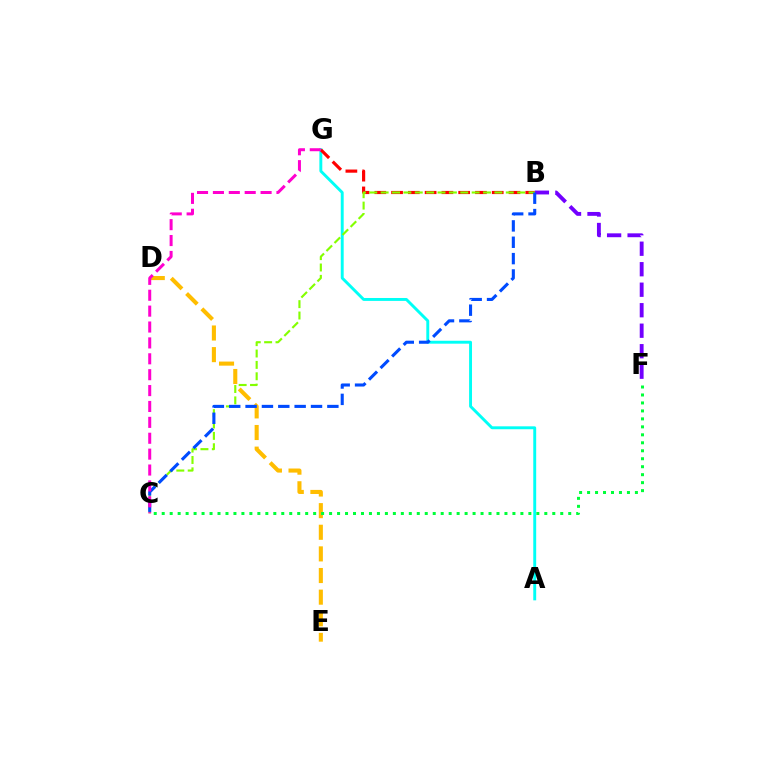{('B', 'F'): [{'color': '#7200ff', 'line_style': 'dashed', 'thickness': 2.78}], ('D', 'E'): [{'color': '#ffbd00', 'line_style': 'dashed', 'thickness': 2.94}], ('A', 'G'): [{'color': '#00fff6', 'line_style': 'solid', 'thickness': 2.1}], ('B', 'G'): [{'color': '#ff0000', 'line_style': 'dashed', 'thickness': 2.28}], ('B', 'C'): [{'color': '#84ff00', 'line_style': 'dashed', 'thickness': 1.55}, {'color': '#004bff', 'line_style': 'dashed', 'thickness': 2.22}], ('C', 'F'): [{'color': '#00ff39', 'line_style': 'dotted', 'thickness': 2.17}], ('C', 'G'): [{'color': '#ff00cf', 'line_style': 'dashed', 'thickness': 2.16}]}